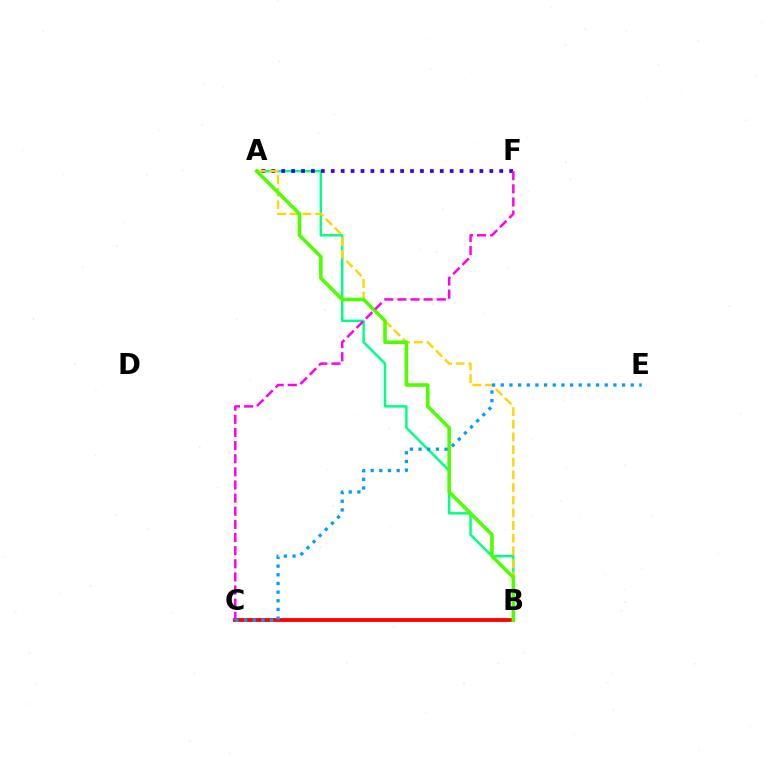{('A', 'B'): [{'color': '#00ff86', 'line_style': 'solid', 'thickness': 1.78}, {'color': '#ffd500', 'line_style': 'dashed', 'thickness': 1.72}, {'color': '#4fff00', 'line_style': 'solid', 'thickness': 2.58}], ('A', 'F'): [{'color': '#3700ff', 'line_style': 'dotted', 'thickness': 2.69}], ('B', 'C'): [{'color': '#ff0000', 'line_style': 'solid', 'thickness': 2.75}], ('C', 'F'): [{'color': '#ff00ed', 'line_style': 'dashed', 'thickness': 1.78}], ('C', 'E'): [{'color': '#009eff', 'line_style': 'dotted', 'thickness': 2.35}]}